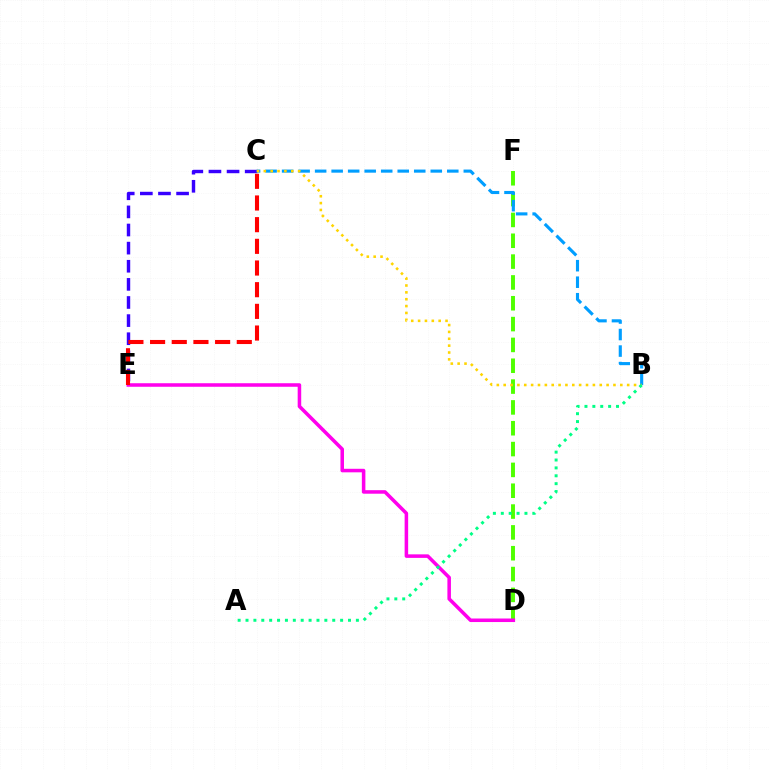{('C', 'E'): [{'color': '#3700ff', 'line_style': 'dashed', 'thickness': 2.46}, {'color': '#ff0000', 'line_style': 'dashed', 'thickness': 2.94}], ('D', 'F'): [{'color': '#4fff00', 'line_style': 'dashed', 'thickness': 2.83}], ('B', 'C'): [{'color': '#009eff', 'line_style': 'dashed', 'thickness': 2.24}, {'color': '#ffd500', 'line_style': 'dotted', 'thickness': 1.86}], ('D', 'E'): [{'color': '#ff00ed', 'line_style': 'solid', 'thickness': 2.55}], ('A', 'B'): [{'color': '#00ff86', 'line_style': 'dotted', 'thickness': 2.14}]}